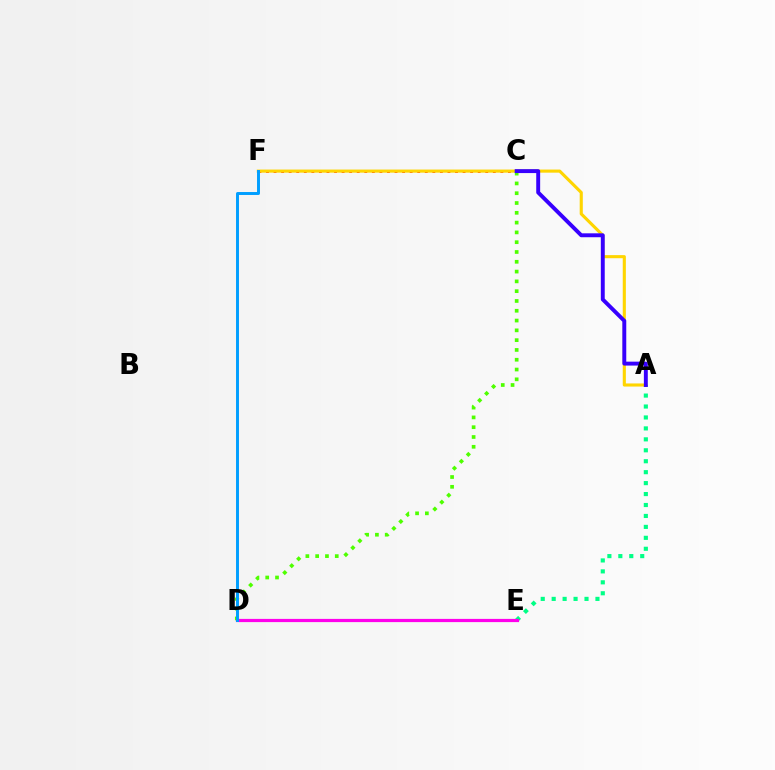{('C', 'F'): [{'color': '#ff0000', 'line_style': 'dotted', 'thickness': 2.05}], ('A', 'E'): [{'color': '#00ff86', 'line_style': 'dotted', 'thickness': 2.97}], ('A', 'F'): [{'color': '#ffd500', 'line_style': 'solid', 'thickness': 2.24}], ('D', 'E'): [{'color': '#ff00ed', 'line_style': 'solid', 'thickness': 2.31}], ('C', 'D'): [{'color': '#4fff00', 'line_style': 'dotted', 'thickness': 2.66}], ('D', 'F'): [{'color': '#009eff', 'line_style': 'solid', 'thickness': 2.13}], ('A', 'C'): [{'color': '#3700ff', 'line_style': 'solid', 'thickness': 2.82}]}